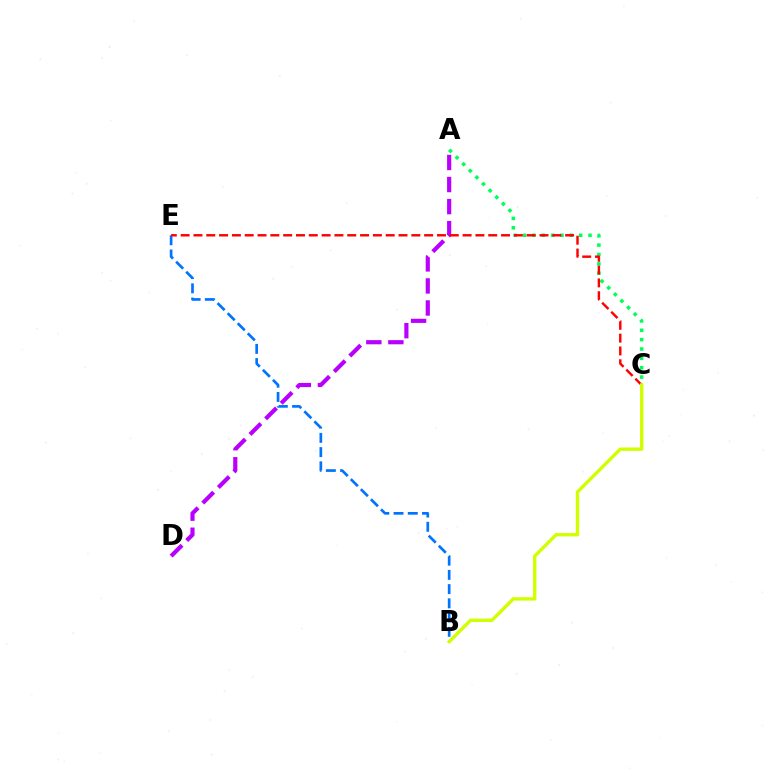{('A', 'D'): [{'color': '#b900ff', 'line_style': 'dashed', 'thickness': 3.0}], ('B', 'E'): [{'color': '#0074ff', 'line_style': 'dashed', 'thickness': 1.93}], ('A', 'C'): [{'color': '#00ff5c', 'line_style': 'dotted', 'thickness': 2.54}], ('C', 'E'): [{'color': '#ff0000', 'line_style': 'dashed', 'thickness': 1.74}], ('B', 'C'): [{'color': '#d1ff00', 'line_style': 'solid', 'thickness': 2.43}]}